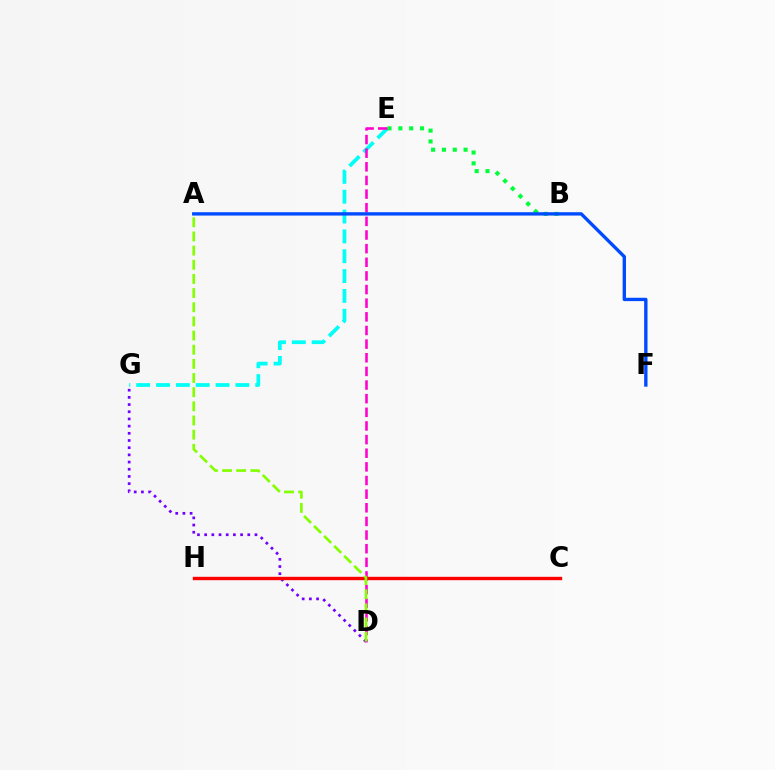{('E', 'G'): [{'color': '#00fff6', 'line_style': 'dashed', 'thickness': 2.7}], ('B', 'E'): [{'color': '#00ff39', 'line_style': 'dotted', 'thickness': 2.94}], ('C', 'H'): [{'color': '#ffbd00', 'line_style': 'dotted', 'thickness': 2.14}, {'color': '#ff0000', 'line_style': 'solid', 'thickness': 2.44}], ('D', 'E'): [{'color': '#ff00cf', 'line_style': 'dashed', 'thickness': 1.85}], ('D', 'G'): [{'color': '#7200ff', 'line_style': 'dotted', 'thickness': 1.95}], ('A', 'F'): [{'color': '#004bff', 'line_style': 'solid', 'thickness': 2.41}], ('A', 'D'): [{'color': '#84ff00', 'line_style': 'dashed', 'thickness': 1.92}]}